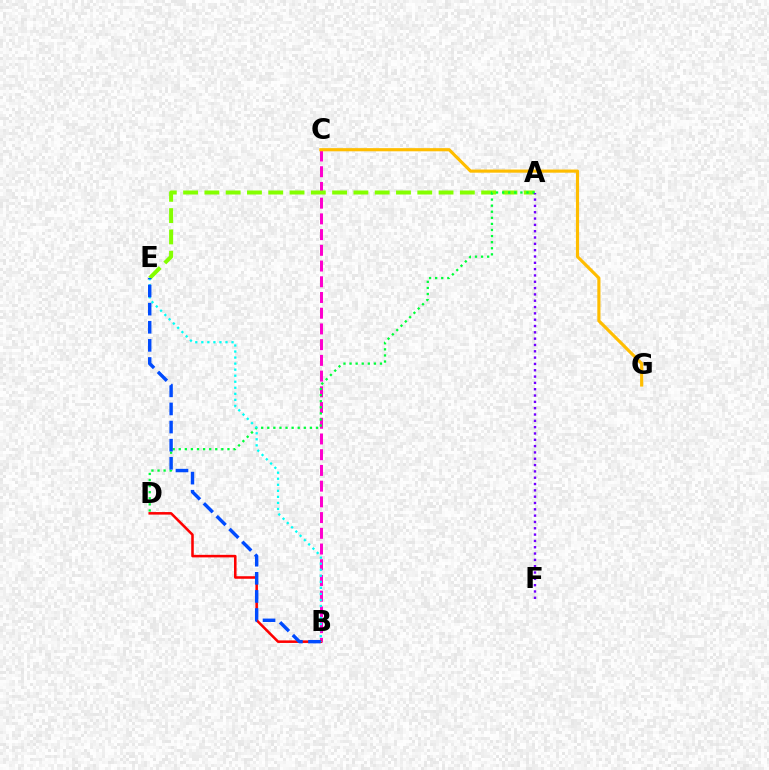{('B', 'C'): [{'color': '#ff00cf', 'line_style': 'dashed', 'thickness': 2.14}], ('A', 'E'): [{'color': '#84ff00', 'line_style': 'dashed', 'thickness': 2.89}], ('C', 'G'): [{'color': '#ffbd00', 'line_style': 'solid', 'thickness': 2.27}], ('A', 'D'): [{'color': '#00ff39', 'line_style': 'dotted', 'thickness': 1.65}], ('A', 'F'): [{'color': '#7200ff', 'line_style': 'dotted', 'thickness': 1.72}], ('B', 'D'): [{'color': '#ff0000', 'line_style': 'solid', 'thickness': 1.83}], ('B', 'E'): [{'color': '#00fff6', 'line_style': 'dotted', 'thickness': 1.64}, {'color': '#004bff', 'line_style': 'dashed', 'thickness': 2.46}]}